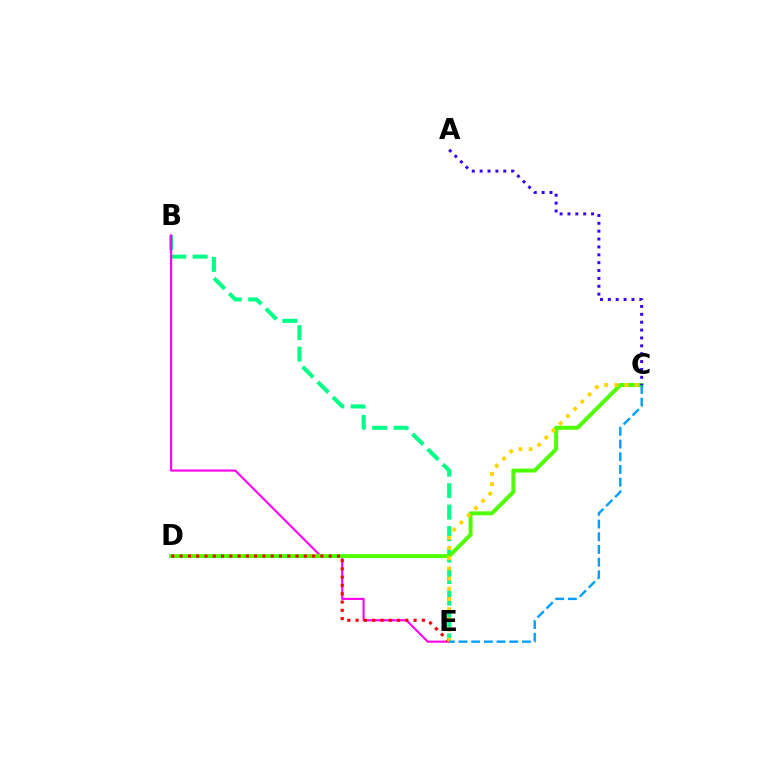{('B', 'E'): [{'color': '#00ff86', 'line_style': 'dashed', 'thickness': 2.92}, {'color': '#ff00ed', 'line_style': 'solid', 'thickness': 1.52}], ('C', 'D'): [{'color': '#4fff00', 'line_style': 'solid', 'thickness': 2.86}], ('D', 'E'): [{'color': '#ff0000', 'line_style': 'dotted', 'thickness': 2.25}], ('C', 'E'): [{'color': '#ffd500', 'line_style': 'dotted', 'thickness': 2.77}, {'color': '#009eff', 'line_style': 'dashed', 'thickness': 1.72}], ('A', 'C'): [{'color': '#3700ff', 'line_style': 'dotted', 'thickness': 2.14}]}